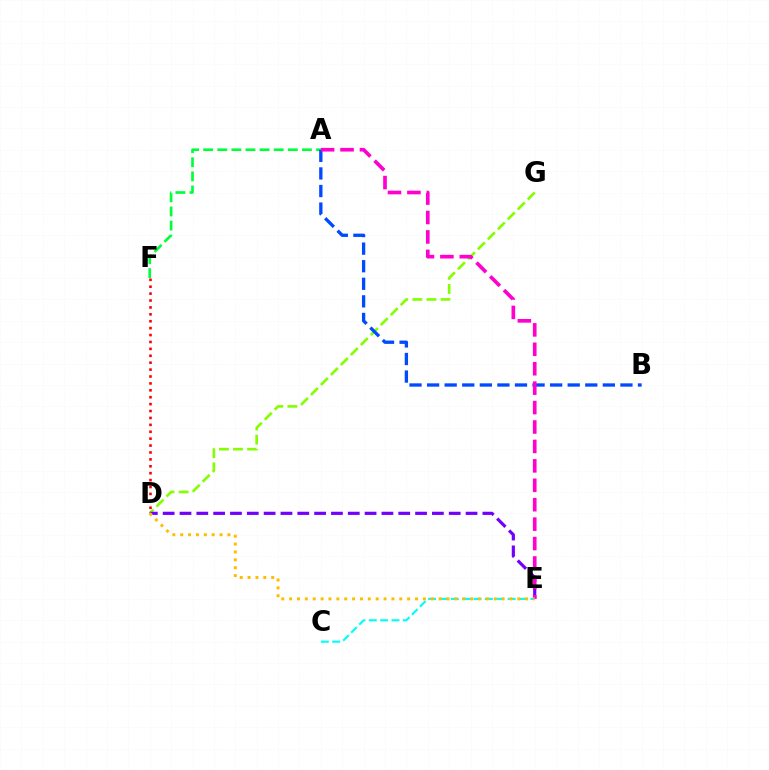{('C', 'E'): [{'color': '#00fff6', 'line_style': 'dashed', 'thickness': 1.54}], ('D', 'F'): [{'color': '#ff0000', 'line_style': 'dotted', 'thickness': 1.88}], ('D', 'G'): [{'color': '#84ff00', 'line_style': 'dashed', 'thickness': 1.92}], ('A', 'F'): [{'color': '#00ff39', 'line_style': 'dashed', 'thickness': 1.92}], ('A', 'B'): [{'color': '#004bff', 'line_style': 'dashed', 'thickness': 2.39}], ('D', 'E'): [{'color': '#7200ff', 'line_style': 'dashed', 'thickness': 2.29}, {'color': '#ffbd00', 'line_style': 'dotted', 'thickness': 2.14}], ('A', 'E'): [{'color': '#ff00cf', 'line_style': 'dashed', 'thickness': 2.64}]}